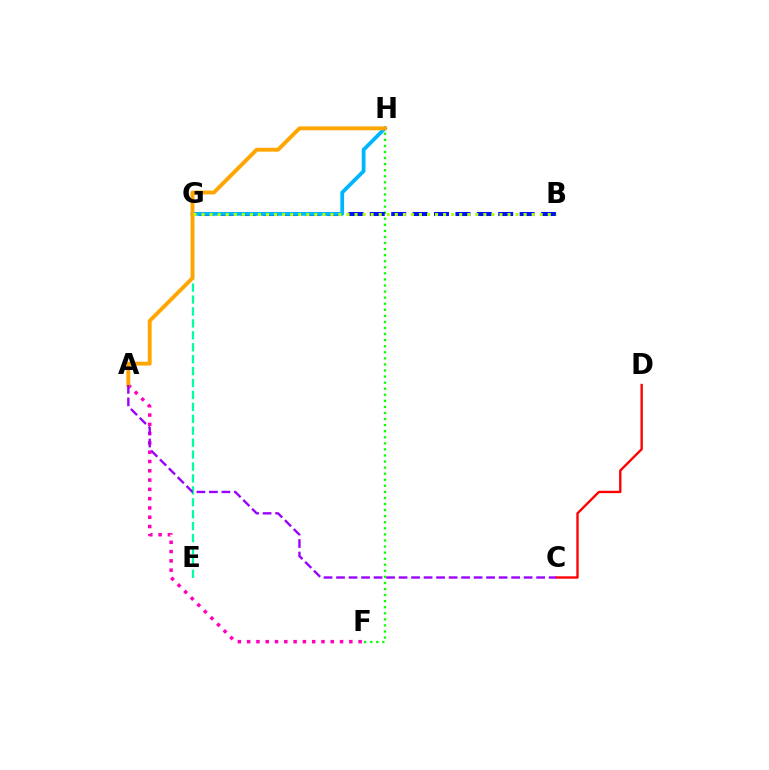{('C', 'D'): [{'color': '#ff0000', 'line_style': 'solid', 'thickness': 1.7}], ('F', 'H'): [{'color': '#08ff00', 'line_style': 'dotted', 'thickness': 1.65}], ('A', 'F'): [{'color': '#ff00bd', 'line_style': 'dotted', 'thickness': 2.52}], ('E', 'G'): [{'color': '#00ff9d', 'line_style': 'dashed', 'thickness': 1.62}], ('B', 'G'): [{'color': '#0010ff', 'line_style': 'dashed', 'thickness': 2.91}, {'color': '#b3ff00', 'line_style': 'dotted', 'thickness': 2.19}], ('G', 'H'): [{'color': '#00b5ff', 'line_style': 'solid', 'thickness': 2.71}], ('A', 'H'): [{'color': '#ffa500', 'line_style': 'solid', 'thickness': 2.79}], ('A', 'C'): [{'color': '#9b00ff', 'line_style': 'dashed', 'thickness': 1.7}]}